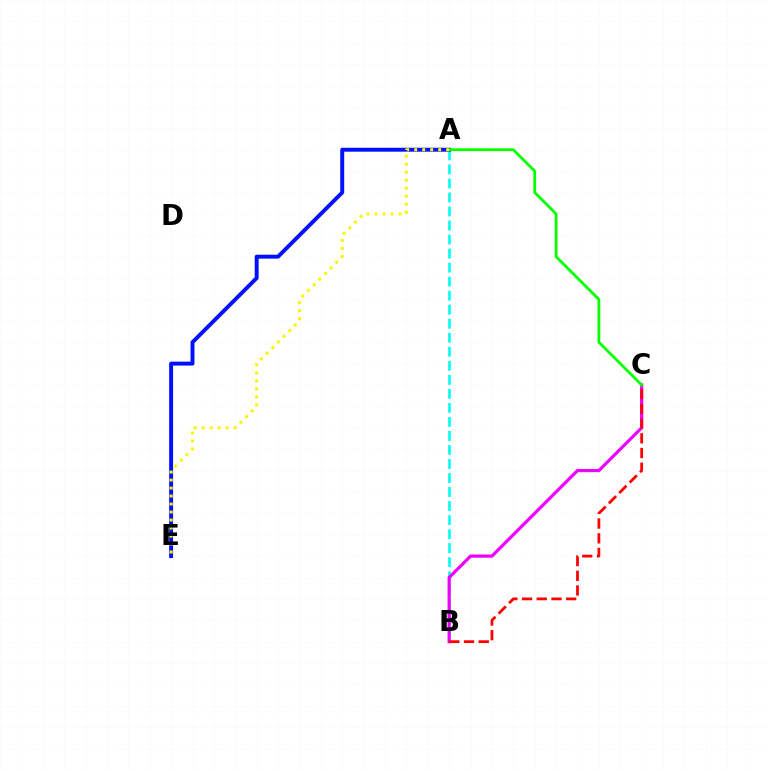{('A', 'B'): [{'color': '#00fff6', 'line_style': 'dashed', 'thickness': 1.91}], ('B', 'C'): [{'color': '#ee00ff', 'line_style': 'solid', 'thickness': 2.31}, {'color': '#ff0000', 'line_style': 'dashed', 'thickness': 2.0}], ('A', 'E'): [{'color': '#0010ff', 'line_style': 'solid', 'thickness': 2.83}, {'color': '#fcf500', 'line_style': 'dotted', 'thickness': 2.17}], ('A', 'C'): [{'color': '#08ff00', 'line_style': 'solid', 'thickness': 2.02}]}